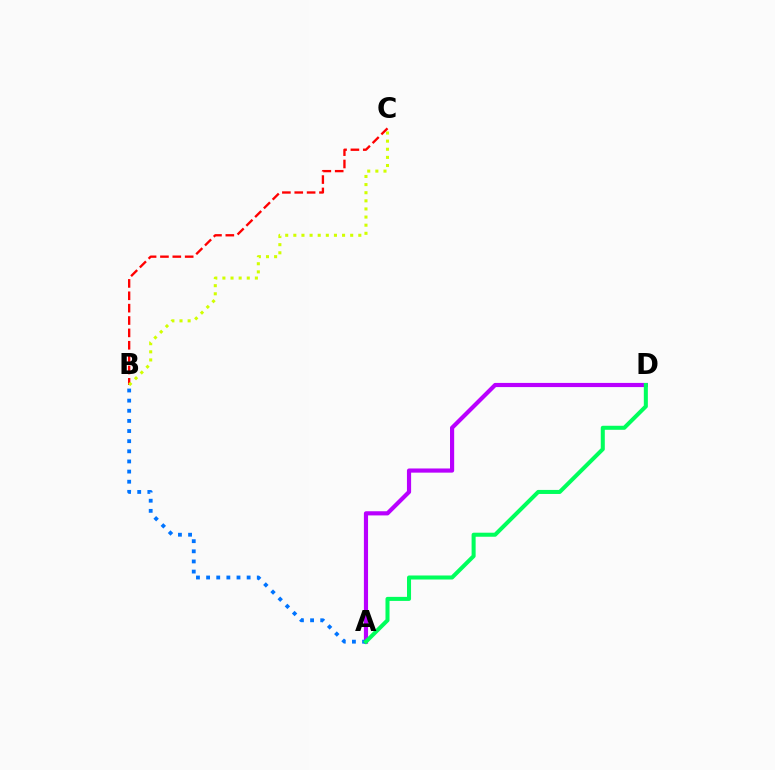{('A', 'D'): [{'color': '#b900ff', 'line_style': 'solid', 'thickness': 3.0}, {'color': '#00ff5c', 'line_style': 'solid', 'thickness': 2.9}], ('B', 'C'): [{'color': '#ff0000', 'line_style': 'dashed', 'thickness': 1.68}, {'color': '#d1ff00', 'line_style': 'dotted', 'thickness': 2.21}], ('A', 'B'): [{'color': '#0074ff', 'line_style': 'dotted', 'thickness': 2.75}]}